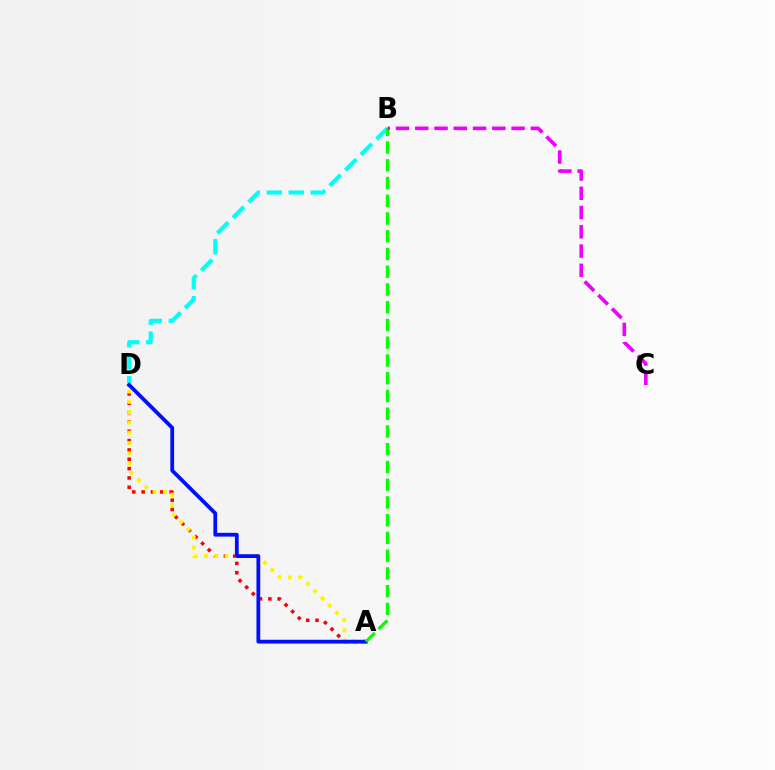{('B', 'D'): [{'color': '#00fff6', 'line_style': 'dashed', 'thickness': 2.99}], ('A', 'D'): [{'color': '#ff0000', 'line_style': 'dotted', 'thickness': 2.54}, {'color': '#fcf500', 'line_style': 'dotted', 'thickness': 2.8}, {'color': '#0010ff', 'line_style': 'solid', 'thickness': 2.73}], ('A', 'B'): [{'color': '#08ff00', 'line_style': 'dashed', 'thickness': 2.41}], ('B', 'C'): [{'color': '#ee00ff', 'line_style': 'dashed', 'thickness': 2.62}]}